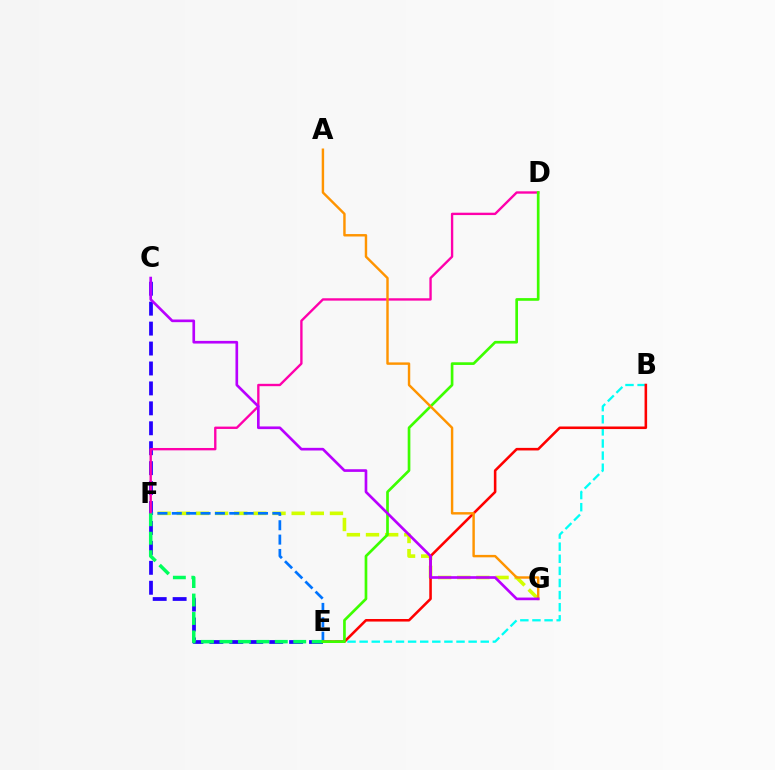{('C', 'E'): [{'color': '#2500ff', 'line_style': 'dashed', 'thickness': 2.71}], ('F', 'G'): [{'color': '#d1ff00', 'line_style': 'dashed', 'thickness': 2.6}], ('E', 'F'): [{'color': '#0074ff', 'line_style': 'dashed', 'thickness': 1.95}, {'color': '#00ff5c', 'line_style': 'dashed', 'thickness': 2.51}], ('B', 'E'): [{'color': '#00fff6', 'line_style': 'dashed', 'thickness': 1.64}, {'color': '#ff0000', 'line_style': 'solid', 'thickness': 1.85}], ('D', 'F'): [{'color': '#ff00ac', 'line_style': 'solid', 'thickness': 1.7}], ('D', 'E'): [{'color': '#3dff00', 'line_style': 'solid', 'thickness': 1.93}], ('A', 'G'): [{'color': '#ff9400', 'line_style': 'solid', 'thickness': 1.75}], ('C', 'G'): [{'color': '#b900ff', 'line_style': 'solid', 'thickness': 1.92}]}